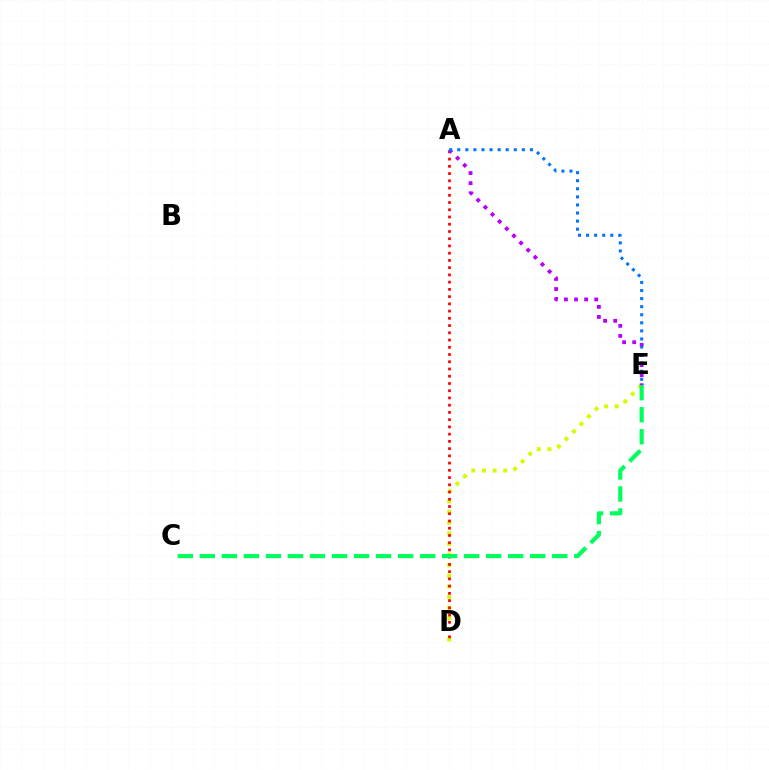{('D', 'E'): [{'color': '#d1ff00', 'line_style': 'dotted', 'thickness': 2.89}], ('A', 'D'): [{'color': '#ff0000', 'line_style': 'dotted', 'thickness': 1.97}], ('C', 'E'): [{'color': '#00ff5c', 'line_style': 'dashed', 'thickness': 2.99}], ('A', 'E'): [{'color': '#b900ff', 'line_style': 'dotted', 'thickness': 2.74}, {'color': '#0074ff', 'line_style': 'dotted', 'thickness': 2.19}]}